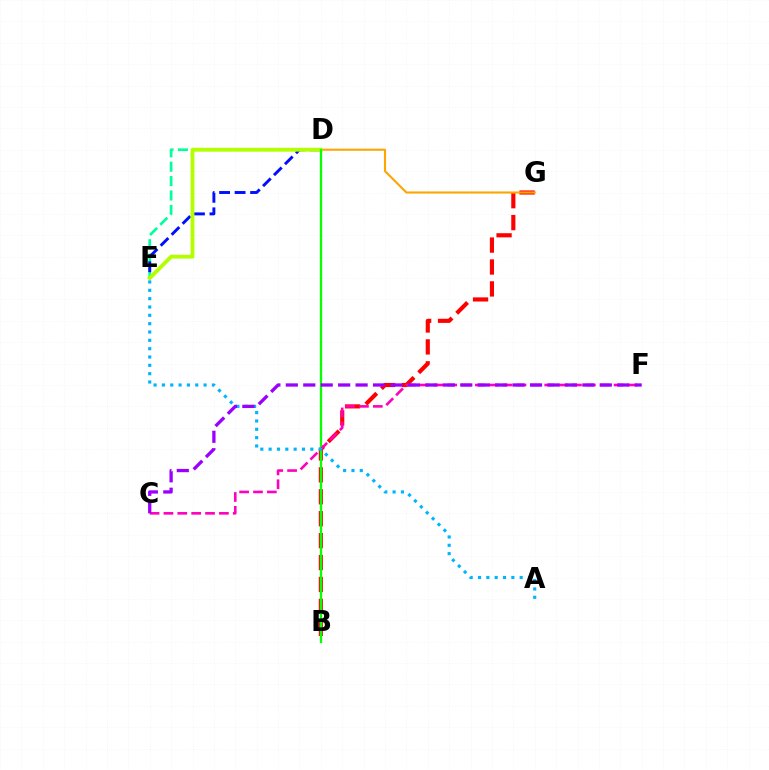{('B', 'G'): [{'color': '#ff0000', 'line_style': 'dashed', 'thickness': 2.98}], ('D', 'E'): [{'color': '#00ff9d', 'line_style': 'dashed', 'thickness': 1.96}, {'color': '#0010ff', 'line_style': 'dashed', 'thickness': 2.11}, {'color': '#b3ff00', 'line_style': 'solid', 'thickness': 2.77}], ('D', 'G'): [{'color': '#ffa500', 'line_style': 'solid', 'thickness': 1.51}], ('B', 'D'): [{'color': '#08ff00', 'line_style': 'solid', 'thickness': 1.66}], ('C', 'F'): [{'color': '#ff00bd', 'line_style': 'dashed', 'thickness': 1.88}, {'color': '#9b00ff', 'line_style': 'dashed', 'thickness': 2.37}], ('A', 'E'): [{'color': '#00b5ff', 'line_style': 'dotted', 'thickness': 2.26}]}